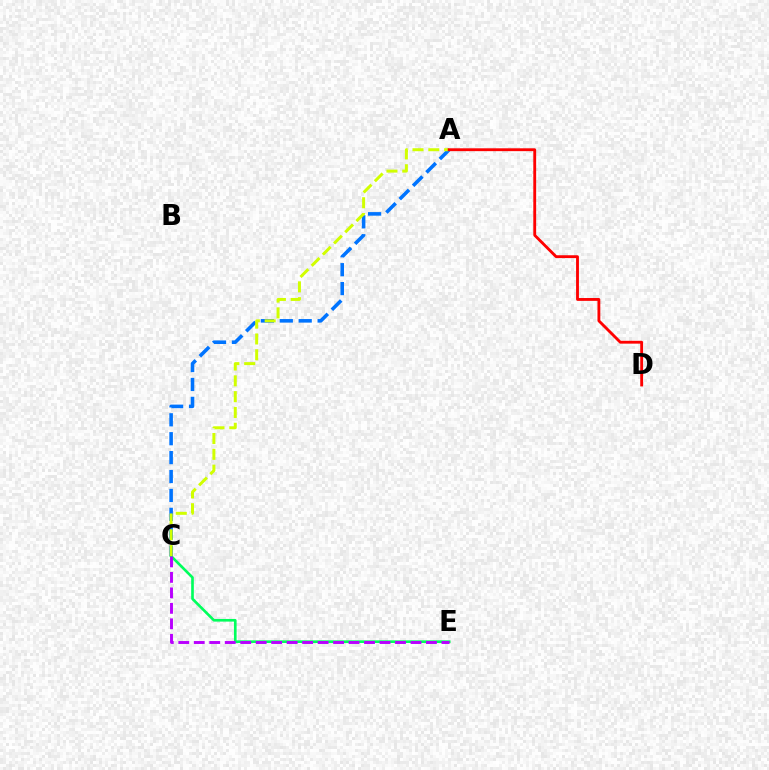{('A', 'C'): [{'color': '#0074ff', 'line_style': 'dashed', 'thickness': 2.57}, {'color': '#d1ff00', 'line_style': 'dashed', 'thickness': 2.15}], ('C', 'E'): [{'color': '#00ff5c', 'line_style': 'solid', 'thickness': 1.91}, {'color': '#b900ff', 'line_style': 'dashed', 'thickness': 2.1}], ('A', 'D'): [{'color': '#ff0000', 'line_style': 'solid', 'thickness': 2.05}]}